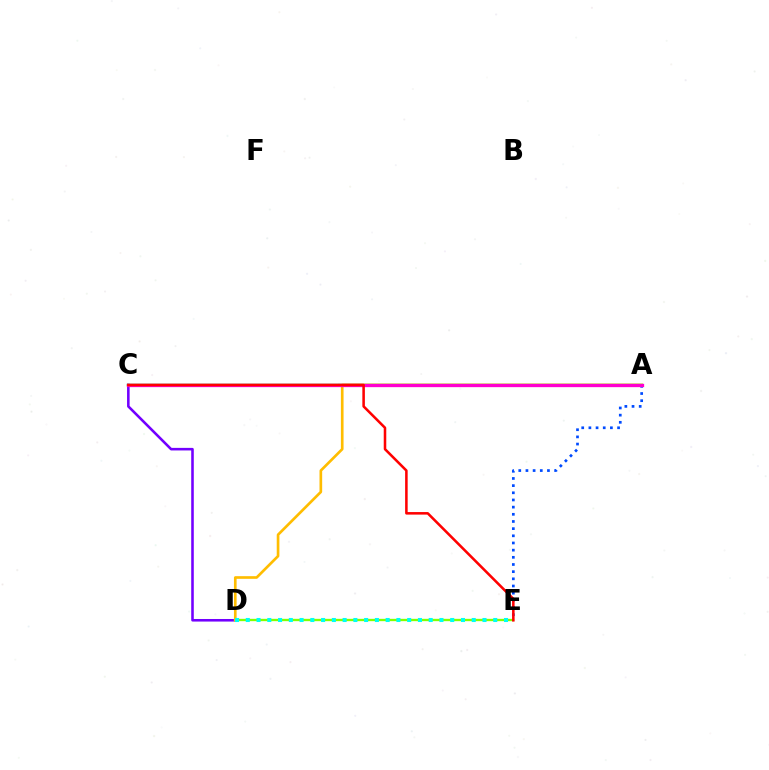{('C', 'D'): [{'color': '#7200ff', 'line_style': 'solid', 'thickness': 1.85}], ('D', 'E'): [{'color': '#84ff00', 'line_style': 'solid', 'thickness': 1.68}, {'color': '#00fff6', 'line_style': 'dotted', 'thickness': 2.92}], ('A', 'E'): [{'color': '#004bff', 'line_style': 'dotted', 'thickness': 1.95}], ('A', 'C'): [{'color': '#00ff39', 'line_style': 'solid', 'thickness': 1.77}, {'color': '#ff00cf', 'line_style': 'solid', 'thickness': 2.38}], ('A', 'D'): [{'color': '#ffbd00', 'line_style': 'solid', 'thickness': 1.92}], ('C', 'E'): [{'color': '#ff0000', 'line_style': 'solid', 'thickness': 1.83}]}